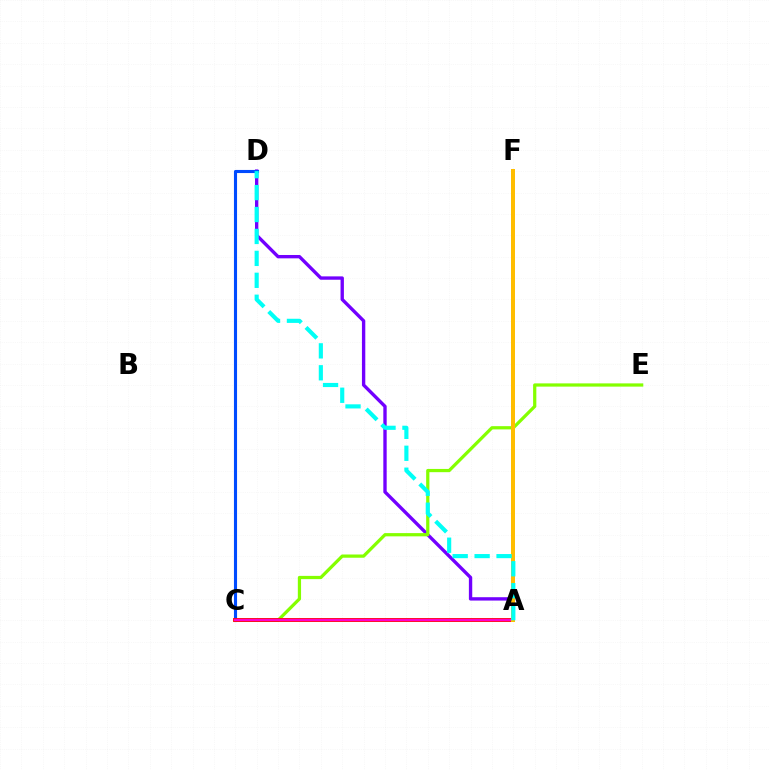{('A', 'D'): [{'color': '#7200ff', 'line_style': 'solid', 'thickness': 2.42}, {'color': '#00fff6', 'line_style': 'dashed', 'thickness': 2.98}], ('C', 'D'): [{'color': '#004bff', 'line_style': 'solid', 'thickness': 2.23}], ('C', 'E'): [{'color': '#84ff00', 'line_style': 'solid', 'thickness': 2.33}], ('A', 'F'): [{'color': '#00ff39', 'line_style': 'dashed', 'thickness': 1.54}, {'color': '#ffbd00', 'line_style': 'solid', 'thickness': 2.88}], ('A', 'C'): [{'color': '#ff0000', 'line_style': 'solid', 'thickness': 2.76}, {'color': '#ff00cf', 'line_style': 'solid', 'thickness': 1.66}]}